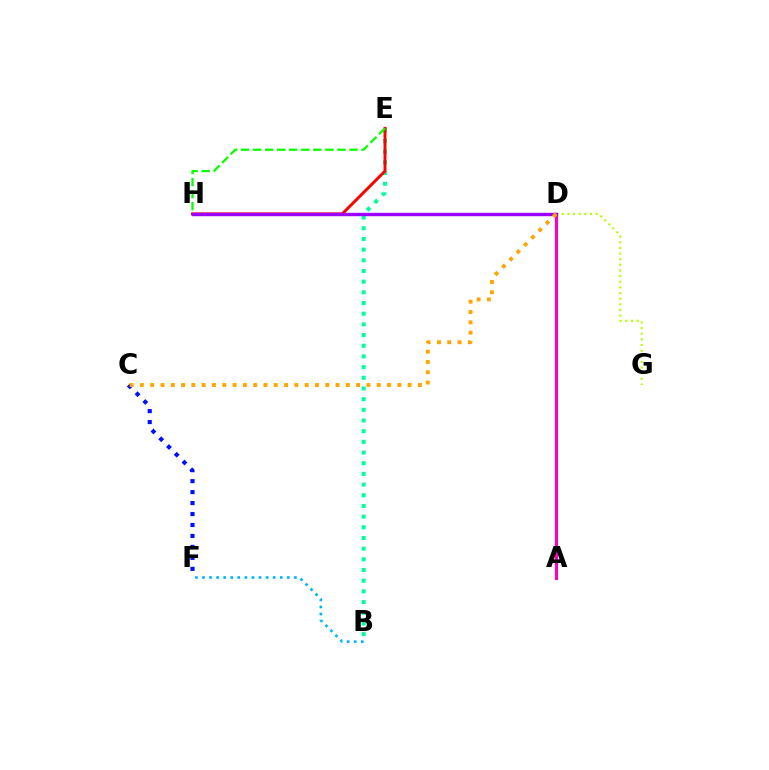{('A', 'D'): [{'color': '#ff00bd', 'line_style': 'solid', 'thickness': 2.23}], ('D', 'G'): [{'color': '#b3ff00', 'line_style': 'dotted', 'thickness': 1.53}], ('B', 'F'): [{'color': '#00b5ff', 'line_style': 'dotted', 'thickness': 1.92}], ('B', 'E'): [{'color': '#00ff9d', 'line_style': 'dotted', 'thickness': 2.9}], ('E', 'H'): [{'color': '#ff0000', 'line_style': 'solid', 'thickness': 2.12}, {'color': '#08ff00', 'line_style': 'dashed', 'thickness': 1.64}], ('C', 'F'): [{'color': '#0010ff', 'line_style': 'dotted', 'thickness': 2.98}], ('D', 'H'): [{'color': '#9b00ff', 'line_style': 'solid', 'thickness': 2.44}], ('C', 'D'): [{'color': '#ffa500', 'line_style': 'dotted', 'thickness': 2.8}]}